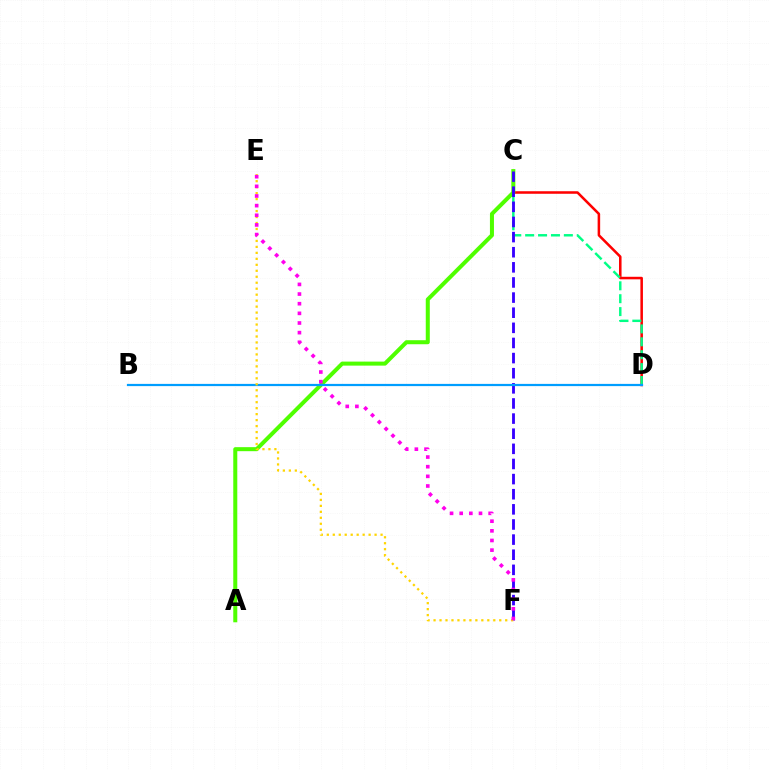{('C', 'D'): [{'color': '#ff0000', 'line_style': 'solid', 'thickness': 1.83}, {'color': '#00ff86', 'line_style': 'dashed', 'thickness': 1.75}], ('A', 'C'): [{'color': '#4fff00', 'line_style': 'solid', 'thickness': 2.9}], ('C', 'F'): [{'color': '#3700ff', 'line_style': 'dashed', 'thickness': 2.05}], ('B', 'D'): [{'color': '#009eff', 'line_style': 'solid', 'thickness': 1.6}], ('E', 'F'): [{'color': '#ffd500', 'line_style': 'dotted', 'thickness': 1.62}, {'color': '#ff00ed', 'line_style': 'dotted', 'thickness': 2.62}]}